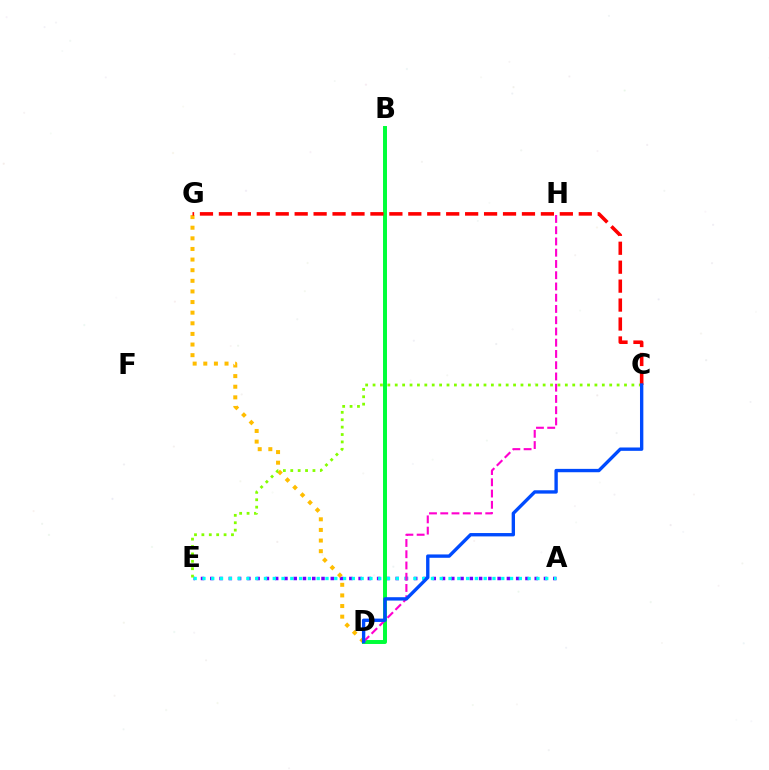{('A', 'E'): [{'color': '#7200ff', 'line_style': 'dotted', 'thickness': 2.52}, {'color': '#00fff6', 'line_style': 'dotted', 'thickness': 2.39}], ('B', 'D'): [{'color': '#00ff39', 'line_style': 'solid', 'thickness': 2.85}], ('D', 'G'): [{'color': '#ffbd00', 'line_style': 'dotted', 'thickness': 2.89}], ('D', 'H'): [{'color': '#ff00cf', 'line_style': 'dashed', 'thickness': 1.53}], ('C', 'E'): [{'color': '#84ff00', 'line_style': 'dotted', 'thickness': 2.01}], ('C', 'G'): [{'color': '#ff0000', 'line_style': 'dashed', 'thickness': 2.57}], ('C', 'D'): [{'color': '#004bff', 'line_style': 'solid', 'thickness': 2.42}]}